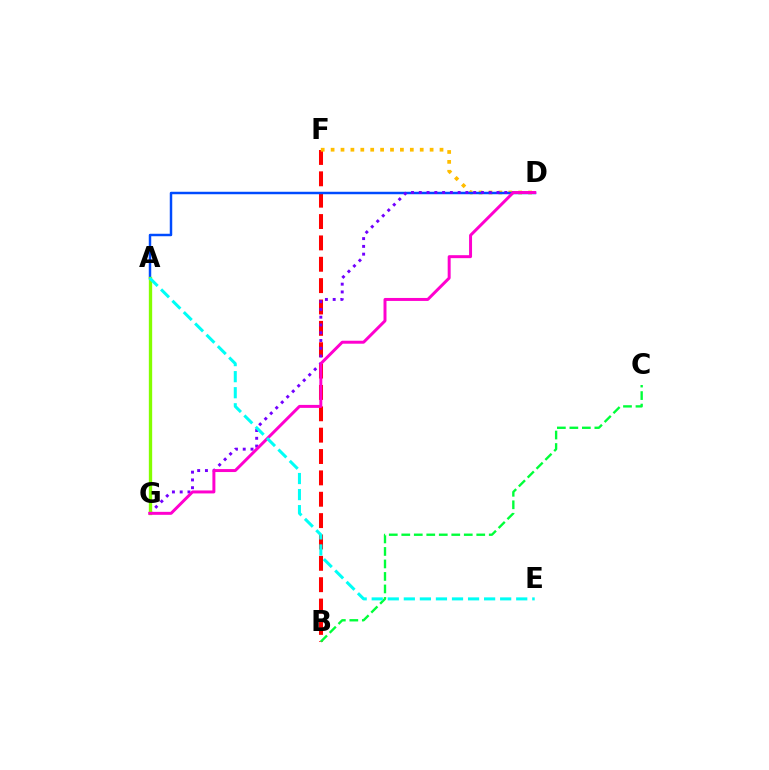{('B', 'F'): [{'color': '#ff0000', 'line_style': 'dashed', 'thickness': 2.9}], ('D', 'F'): [{'color': '#ffbd00', 'line_style': 'dotted', 'thickness': 2.69}], ('A', 'D'): [{'color': '#004bff', 'line_style': 'solid', 'thickness': 1.78}], ('D', 'G'): [{'color': '#7200ff', 'line_style': 'dotted', 'thickness': 2.11}, {'color': '#ff00cf', 'line_style': 'solid', 'thickness': 2.14}], ('A', 'G'): [{'color': '#84ff00', 'line_style': 'solid', 'thickness': 2.4}], ('B', 'C'): [{'color': '#00ff39', 'line_style': 'dashed', 'thickness': 1.7}], ('A', 'E'): [{'color': '#00fff6', 'line_style': 'dashed', 'thickness': 2.18}]}